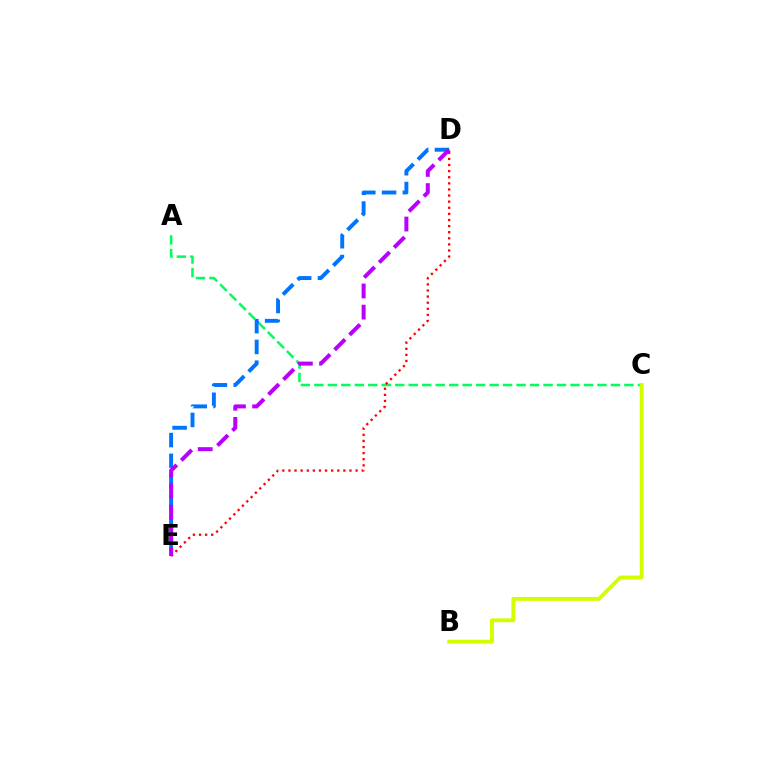{('A', 'C'): [{'color': '#00ff5c', 'line_style': 'dashed', 'thickness': 1.83}], ('D', 'E'): [{'color': '#0074ff', 'line_style': 'dashed', 'thickness': 2.82}, {'color': '#ff0000', 'line_style': 'dotted', 'thickness': 1.66}, {'color': '#b900ff', 'line_style': 'dashed', 'thickness': 2.87}], ('B', 'C'): [{'color': '#d1ff00', 'line_style': 'solid', 'thickness': 2.78}]}